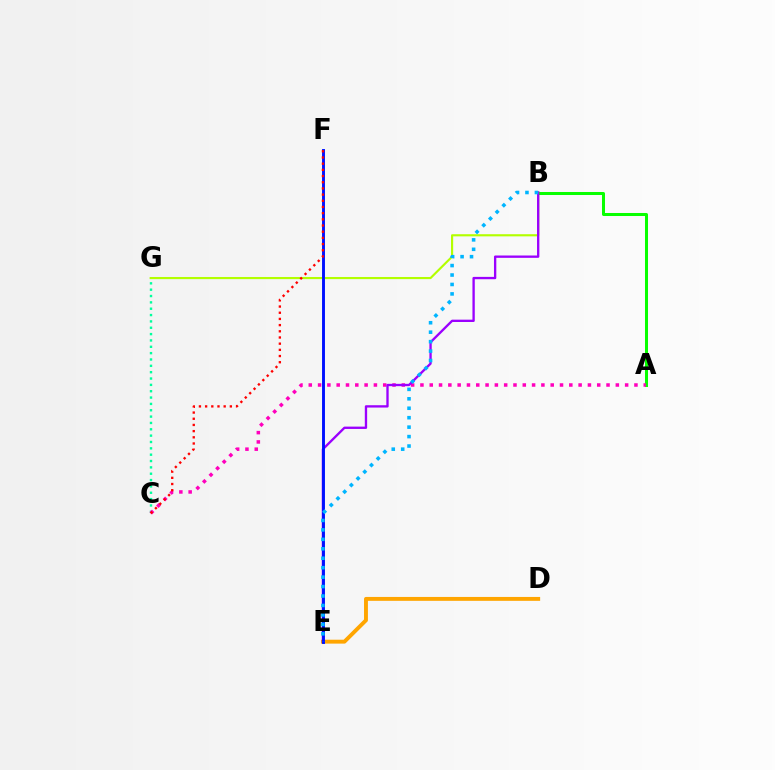{('C', 'G'): [{'color': '#00ff9d', 'line_style': 'dotted', 'thickness': 1.72}], ('B', 'G'): [{'color': '#b3ff00', 'line_style': 'solid', 'thickness': 1.54}], ('A', 'B'): [{'color': '#08ff00', 'line_style': 'solid', 'thickness': 2.18}], ('D', 'E'): [{'color': '#ffa500', 'line_style': 'solid', 'thickness': 2.8}], ('A', 'C'): [{'color': '#ff00bd', 'line_style': 'dotted', 'thickness': 2.53}], ('B', 'E'): [{'color': '#9b00ff', 'line_style': 'solid', 'thickness': 1.68}, {'color': '#00b5ff', 'line_style': 'dotted', 'thickness': 2.57}], ('E', 'F'): [{'color': '#0010ff', 'line_style': 'solid', 'thickness': 2.1}], ('C', 'F'): [{'color': '#ff0000', 'line_style': 'dotted', 'thickness': 1.68}]}